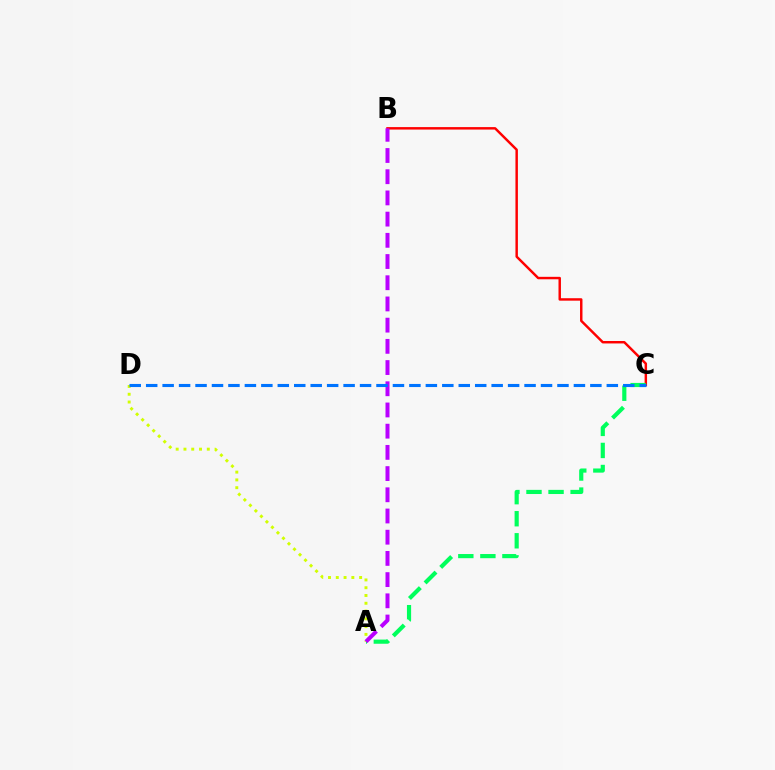{('B', 'C'): [{'color': '#ff0000', 'line_style': 'solid', 'thickness': 1.77}], ('A', 'C'): [{'color': '#00ff5c', 'line_style': 'dashed', 'thickness': 3.0}], ('A', 'D'): [{'color': '#d1ff00', 'line_style': 'dotted', 'thickness': 2.11}], ('A', 'B'): [{'color': '#b900ff', 'line_style': 'dashed', 'thickness': 2.88}], ('C', 'D'): [{'color': '#0074ff', 'line_style': 'dashed', 'thickness': 2.23}]}